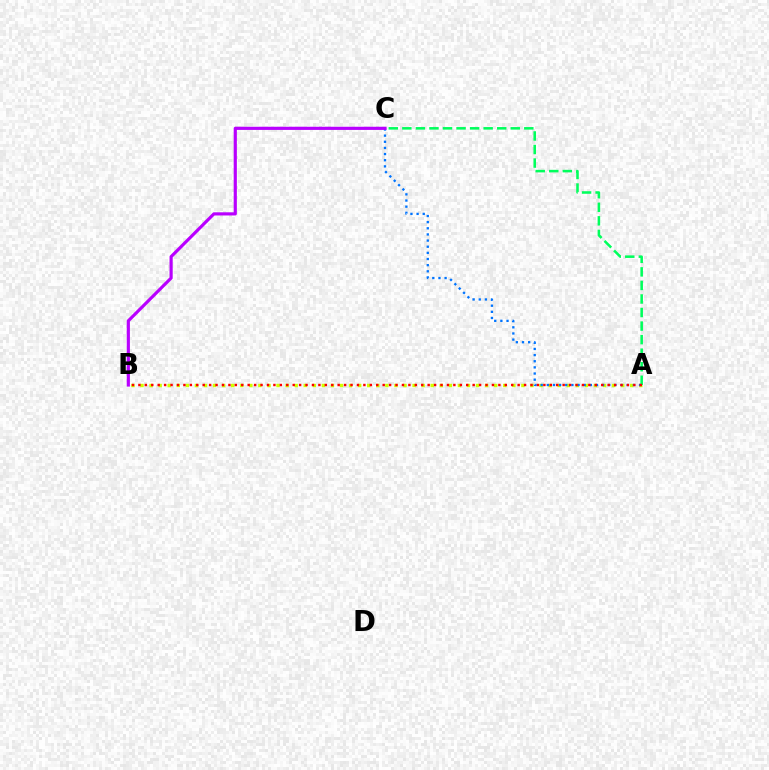{('A', 'B'): [{'color': '#d1ff00', 'line_style': 'dotted', 'thickness': 2.46}, {'color': '#ff0000', 'line_style': 'dotted', 'thickness': 1.75}], ('A', 'C'): [{'color': '#0074ff', 'line_style': 'dotted', 'thickness': 1.67}, {'color': '#00ff5c', 'line_style': 'dashed', 'thickness': 1.84}], ('B', 'C'): [{'color': '#b900ff', 'line_style': 'solid', 'thickness': 2.28}]}